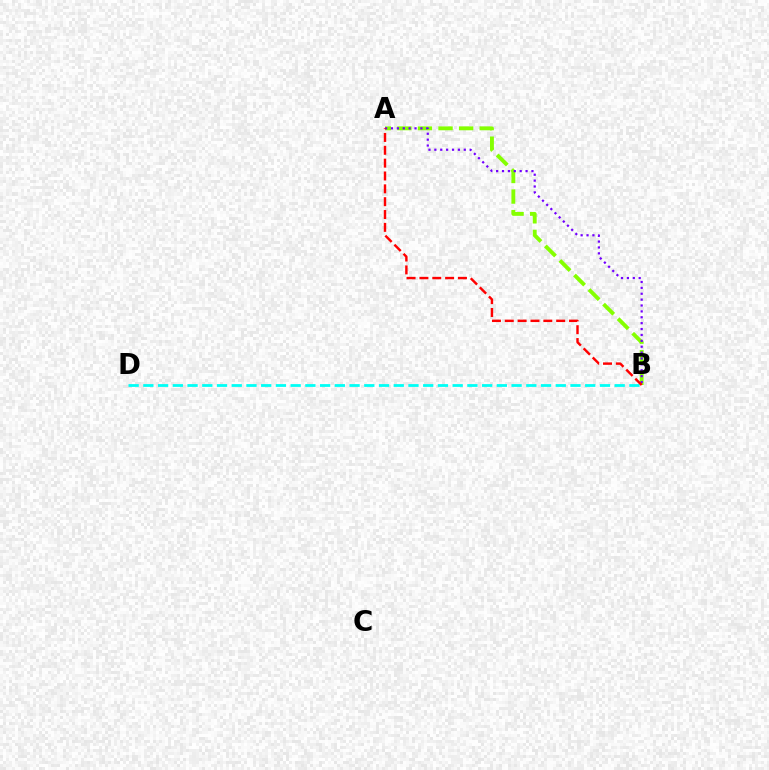{('A', 'B'): [{'color': '#84ff00', 'line_style': 'dashed', 'thickness': 2.8}, {'color': '#7200ff', 'line_style': 'dotted', 'thickness': 1.6}, {'color': '#ff0000', 'line_style': 'dashed', 'thickness': 1.75}], ('B', 'D'): [{'color': '#00fff6', 'line_style': 'dashed', 'thickness': 2.0}]}